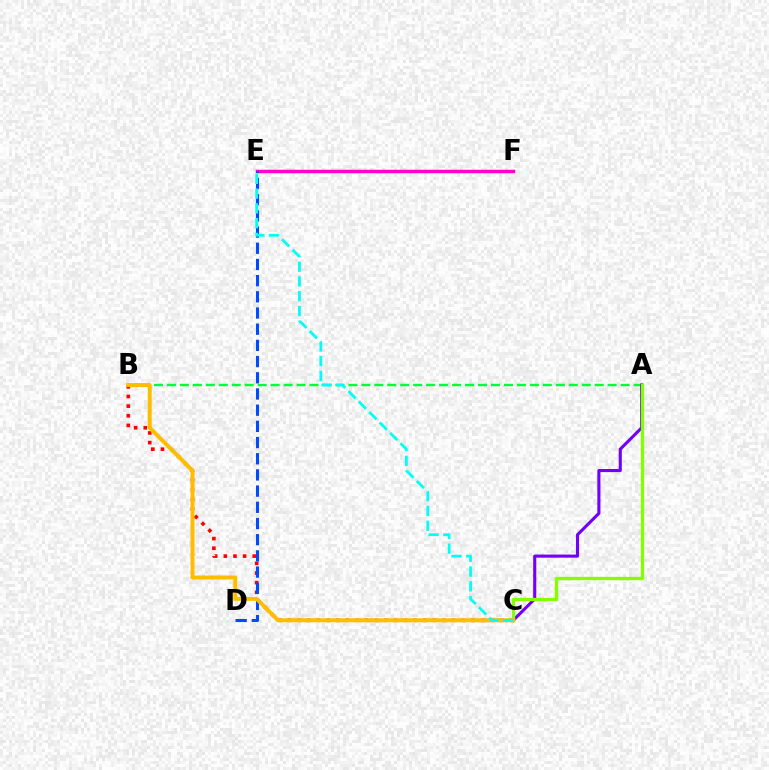{('B', 'C'): [{'color': '#ff0000', 'line_style': 'dotted', 'thickness': 2.62}, {'color': '#ffbd00', 'line_style': 'solid', 'thickness': 2.86}], ('E', 'F'): [{'color': '#ff00cf', 'line_style': 'solid', 'thickness': 2.51}], ('A', 'B'): [{'color': '#00ff39', 'line_style': 'dashed', 'thickness': 1.76}], ('A', 'C'): [{'color': '#7200ff', 'line_style': 'solid', 'thickness': 2.23}, {'color': '#84ff00', 'line_style': 'solid', 'thickness': 2.37}], ('D', 'E'): [{'color': '#004bff', 'line_style': 'dashed', 'thickness': 2.2}], ('C', 'E'): [{'color': '#00fff6', 'line_style': 'dashed', 'thickness': 2.01}]}